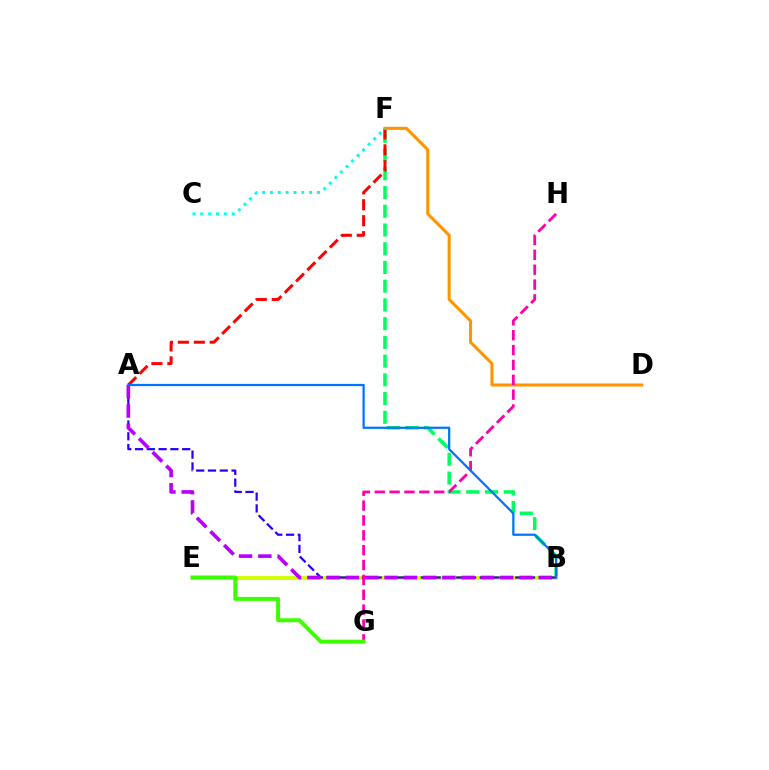{('B', 'F'): [{'color': '#00ff5c', 'line_style': 'dashed', 'thickness': 2.54}], ('B', 'E'): [{'color': '#d1ff00', 'line_style': 'solid', 'thickness': 2.82}], ('A', 'F'): [{'color': '#ff0000', 'line_style': 'dashed', 'thickness': 2.17}], ('D', 'F'): [{'color': '#ff9400', 'line_style': 'solid', 'thickness': 2.19}], ('A', 'B'): [{'color': '#2500ff', 'line_style': 'dashed', 'thickness': 1.6}, {'color': '#b900ff', 'line_style': 'dashed', 'thickness': 2.62}, {'color': '#0074ff', 'line_style': 'solid', 'thickness': 1.62}], ('C', 'F'): [{'color': '#00fff6', 'line_style': 'dotted', 'thickness': 2.13}], ('G', 'H'): [{'color': '#ff00ac', 'line_style': 'dashed', 'thickness': 2.02}], ('E', 'G'): [{'color': '#3dff00', 'line_style': 'solid', 'thickness': 2.86}]}